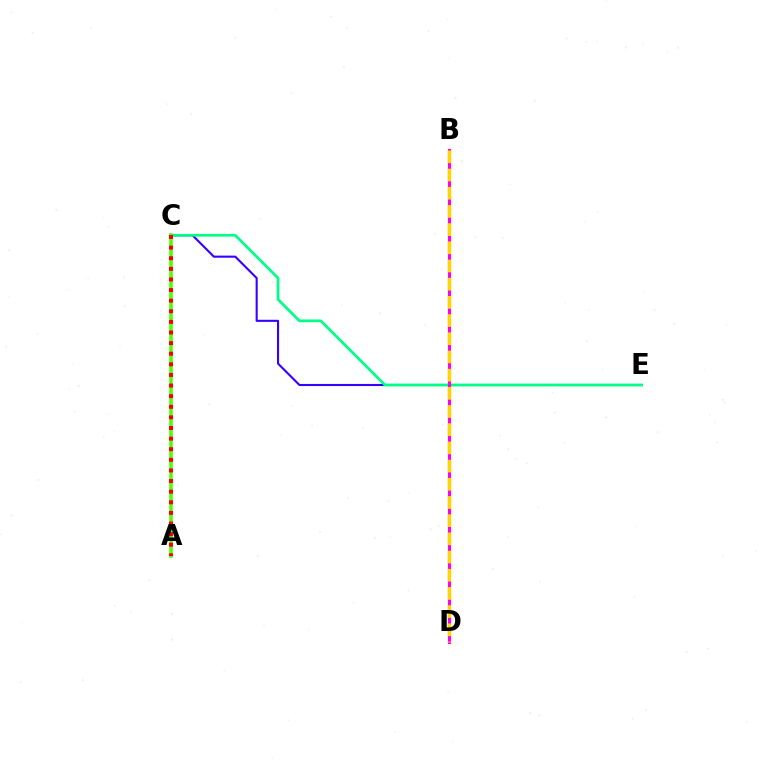{('B', 'D'): [{'color': '#009eff', 'line_style': 'solid', 'thickness': 1.51}, {'color': '#ff00ed', 'line_style': 'solid', 'thickness': 2.21}, {'color': '#ffd500', 'line_style': 'dashed', 'thickness': 2.47}], ('C', 'E'): [{'color': '#3700ff', 'line_style': 'solid', 'thickness': 1.51}, {'color': '#00ff86', 'line_style': 'solid', 'thickness': 1.96}], ('A', 'C'): [{'color': '#4fff00', 'line_style': 'solid', 'thickness': 2.56}, {'color': '#ff0000', 'line_style': 'dotted', 'thickness': 2.88}]}